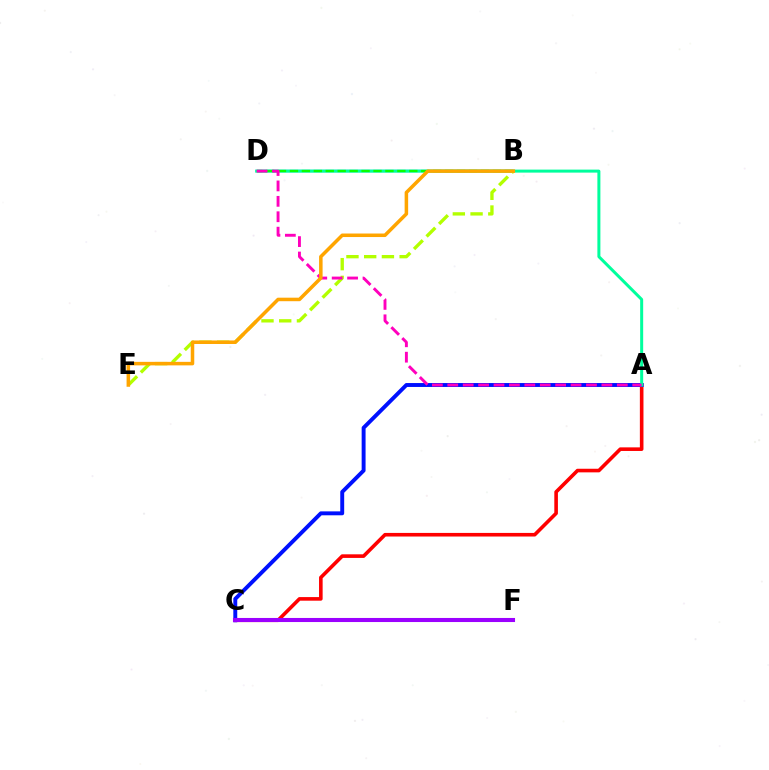{('A', 'C'): [{'color': '#ff0000', 'line_style': 'solid', 'thickness': 2.59}, {'color': '#0010ff', 'line_style': 'solid', 'thickness': 2.82}], ('B', 'D'): [{'color': '#00b5ff', 'line_style': 'solid', 'thickness': 1.7}, {'color': '#08ff00', 'line_style': 'dashed', 'thickness': 1.62}], ('A', 'D'): [{'color': '#00ff9d', 'line_style': 'solid', 'thickness': 2.16}, {'color': '#ff00bd', 'line_style': 'dashed', 'thickness': 2.09}], ('B', 'E'): [{'color': '#b3ff00', 'line_style': 'dashed', 'thickness': 2.41}, {'color': '#ffa500', 'line_style': 'solid', 'thickness': 2.54}], ('C', 'F'): [{'color': '#9b00ff', 'line_style': 'solid', 'thickness': 2.94}]}